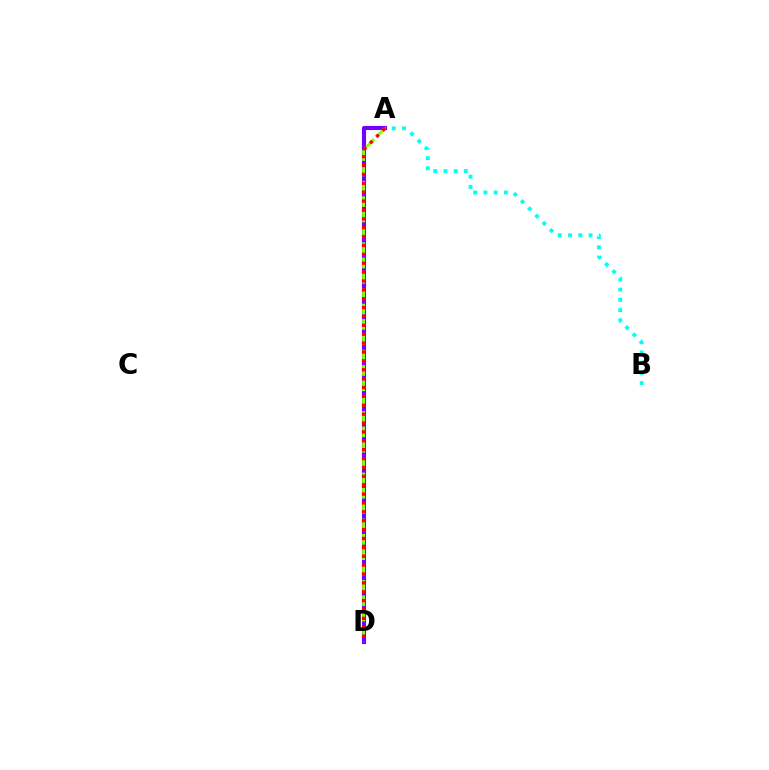{('A', 'D'): [{'color': '#7200ff', 'line_style': 'solid', 'thickness': 2.96}, {'color': '#84ff00', 'line_style': 'dashed', 'thickness': 2.09}, {'color': '#ff0000', 'line_style': 'dotted', 'thickness': 2.41}], ('A', 'B'): [{'color': '#00fff6', 'line_style': 'dotted', 'thickness': 2.78}]}